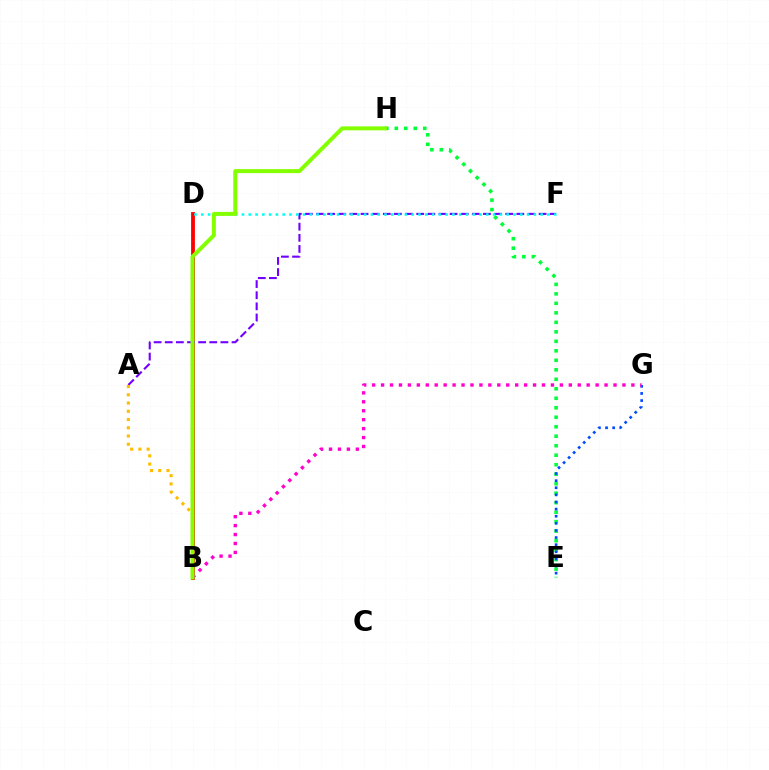{('E', 'H'): [{'color': '#00ff39', 'line_style': 'dotted', 'thickness': 2.58}], ('B', 'D'): [{'color': '#ff0000', 'line_style': 'solid', 'thickness': 2.74}], ('A', 'F'): [{'color': '#7200ff', 'line_style': 'dashed', 'thickness': 1.51}], ('D', 'F'): [{'color': '#00fff6', 'line_style': 'dotted', 'thickness': 1.84}], ('E', 'G'): [{'color': '#004bff', 'line_style': 'dotted', 'thickness': 1.93}], ('B', 'G'): [{'color': '#ff00cf', 'line_style': 'dotted', 'thickness': 2.43}], ('A', 'B'): [{'color': '#ffbd00', 'line_style': 'dotted', 'thickness': 2.24}], ('B', 'H'): [{'color': '#84ff00', 'line_style': 'solid', 'thickness': 2.87}]}